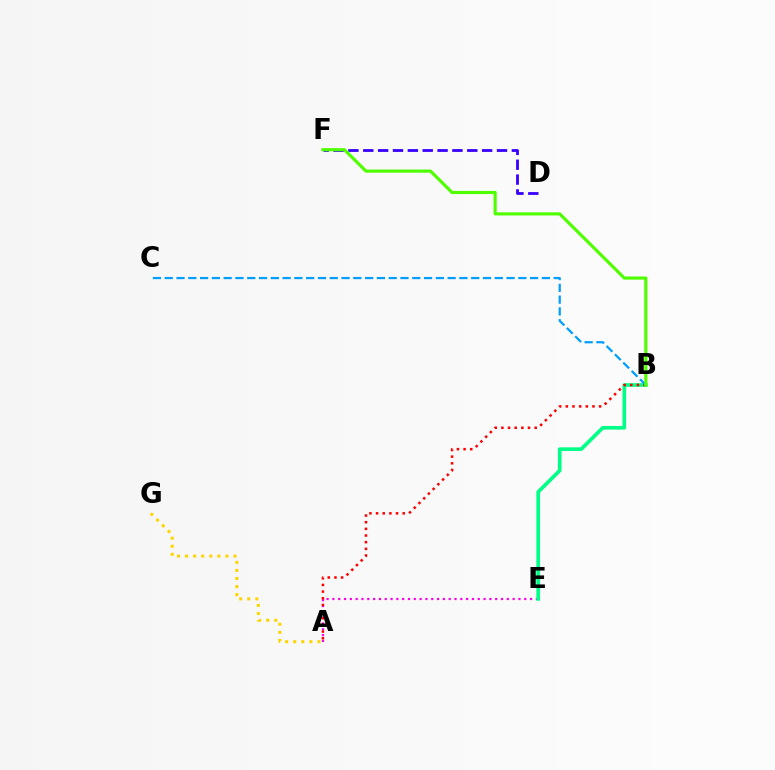{('D', 'F'): [{'color': '#3700ff', 'line_style': 'dashed', 'thickness': 2.02}], ('A', 'E'): [{'color': '#ff00ed', 'line_style': 'dotted', 'thickness': 1.58}], ('B', 'E'): [{'color': '#00ff86', 'line_style': 'solid', 'thickness': 2.64}], ('A', 'B'): [{'color': '#ff0000', 'line_style': 'dotted', 'thickness': 1.81}], ('B', 'C'): [{'color': '#009eff', 'line_style': 'dashed', 'thickness': 1.6}], ('A', 'G'): [{'color': '#ffd500', 'line_style': 'dotted', 'thickness': 2.19}], ('B', 'F'): [{'color': '#4fff00', 'line_style': 'solid', 'thickness': 2.27}]}